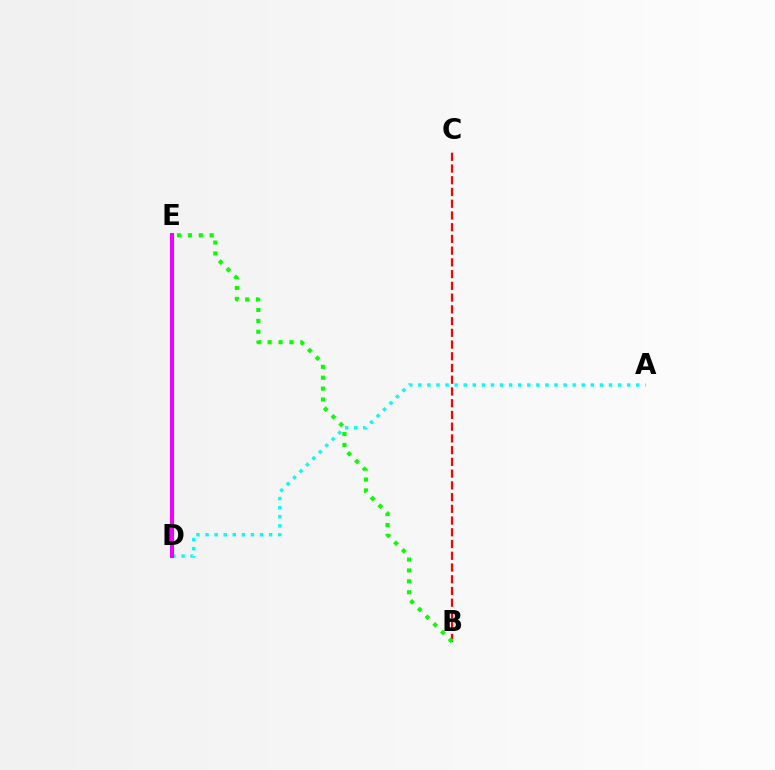{('B', 'C'): [{'color': '#ff0000', 'line_style': 'dashed', 'thickness': 1.59}], ('A', 'D'): [{'color': '#00fff6', 'line_style': 'dotted', 'thickness': 2.47}], ('B', 'E'): [{'color': '#08ff00', 'line_style': 'dotted', 'thickness': 2.96}], ('D', 'E'): [{'color': '#fcf500', 'line_style': 'dotted', 'thickness': 1.79}, {'color': '#0010ff', 'line_style': 'dashed', 'thickness': 1.81}, {'color': '#ee00ff', 'line_style': 'solid', 'thickness': 2.9}]}